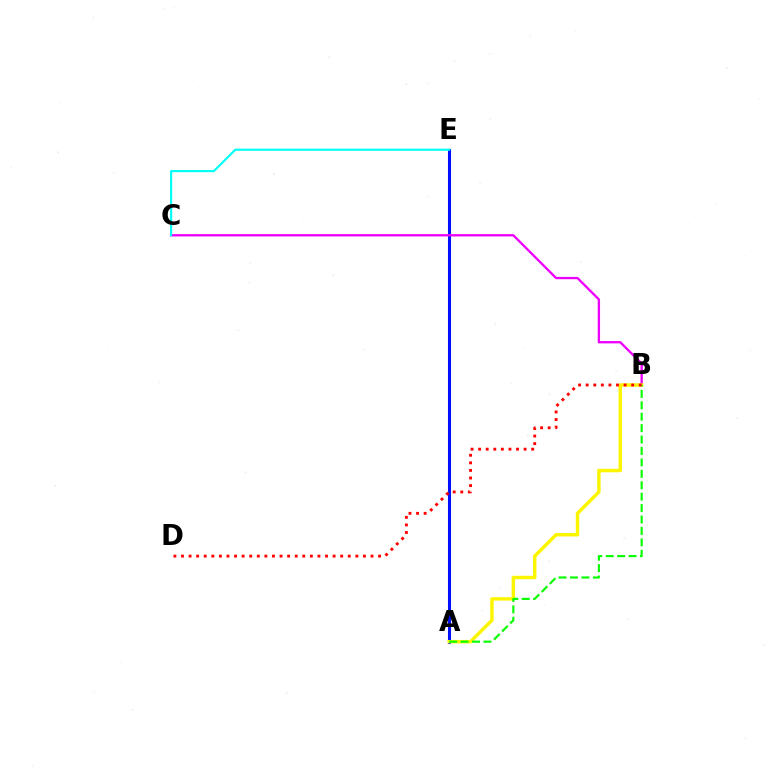{('A', 'E'): [{'color': '#0010ff', 'line_style': 'solid', 'thickness': 2.2}], ('B', 'C'): [{'color': '#ee00ff', 'line_style': 'solid', 'thickness': 1.67}], ('A', 'B'): [{'color': '#fcf500', 'line_style': 'solid', 'thickness': 2.47}, {'color': '#08ff00', 'line_style': 'dashed', 'thickness': 1.55}], ('B', 'D'): [{'color': '#ff0000', 'line_style': 'dotted', 'thickness': 2.06}], ('C', 'E'): [{'color': '#00fff6', 'line_style': 'solid', 'thickness': 1.54}]}